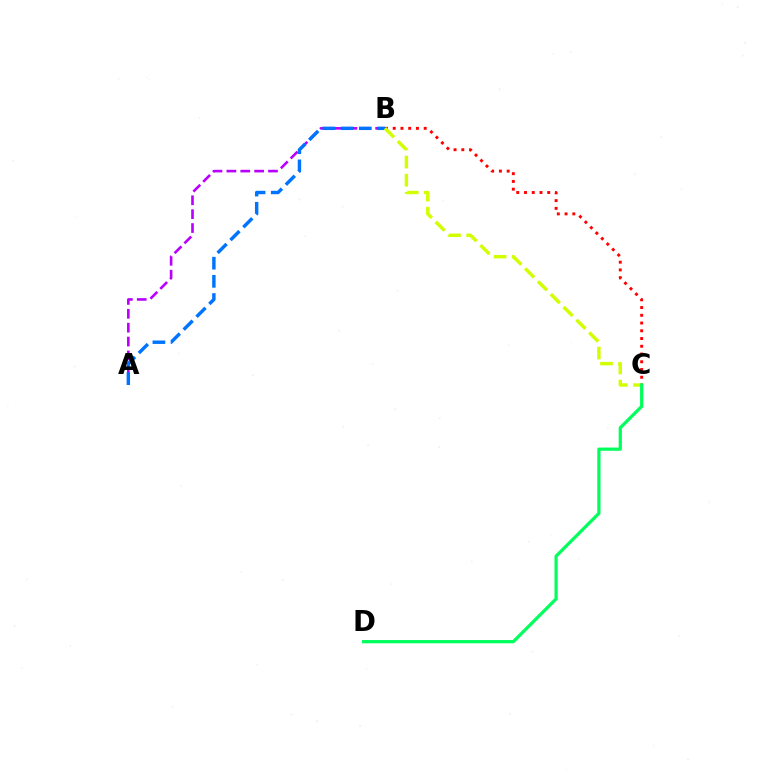{('B', 'C'): [{'color': '#ff0000', 'line_style': 'dotted', 'thickness': 2.1}, {'color': '#d1ff00', 'line_style': 'dashed', 'thickness': 2.46}], ('A', 'B'): [{'color': '#b900ff', 'line_style': 'dashed', 'thickness': 1.88}, {'color': '#0074ff', 'line_style': 'dashed', 'thickness': 2.47}], ('C', 'D'): [{'color': '#00ff5c', 'line_style': 'solid', 'thickness': 2.32}]}